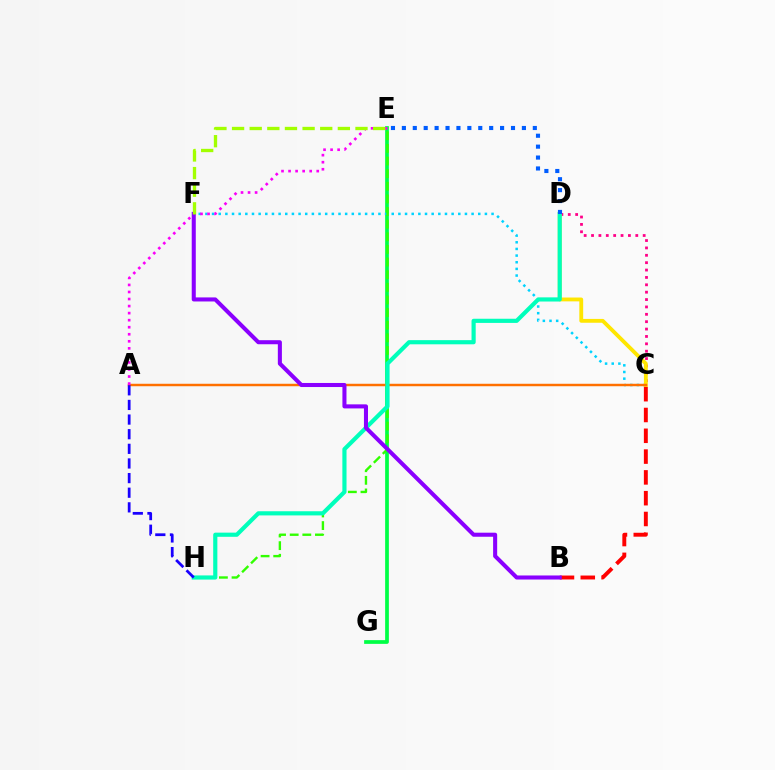{('E', 'G'): [{'color': '#00ff45', 'line_style': 'solid', 'thickness': 2.69}], ('C', 'F'): [{'color': '#00d3ff', 'line_style': 'dotted', 'thickness': 1.81}], ('C', 'D'): [{'color': '#ff0088', 'line_style': 'dotted', 'thickness': 2.0}, {'color': '#ffe600', 'line_style': 'solid', 'thickness': 2.76}], ('E', 'H'): [{'color': '#31ff00', 'line_style': 'dashed', 'thickness': 1.71}], ('A', 'C'): [{'color': '#ff7000', 'line_style': 'solid', 'thickness': 1.77}], ('A', 'E'): [{'color': '#fa00f9', 'line_style': 'dotted', 'thickness': 1.91}], ('D', 'H'): [{'color': '#00ffbb', 'line_style': 'solid', 'thickness': 2.99}], ('A', 'H'): [{'color': '#1900ff', 'line_style': 'dashed', 'thickness': 1.99}], ('B', 'C'): [{'color': '#ff0000', 'line_style': 'dashed', 'thickness': 2.83}], ('D', 'E'): [{'color': '#005dff', 'line_style': 'dotted', 'thickness': 2.96}], ('B', 'F'): [{'color': '#8a00ff', 'line_style': 'solid', 'thickness': 2.92}], ('E', 'F'): [{'color': '#a2ff00', 'line_style': 'dashed', 'thickness': 2.4}]}